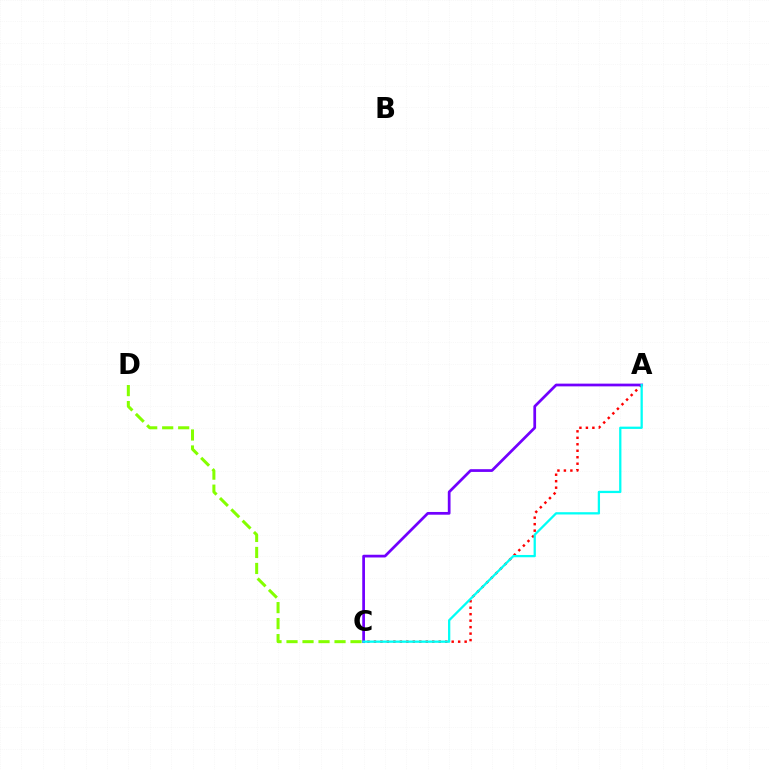{('C', 'D'): [{'color': '#84ff00', 'line_style': 'dashed', 'thickness': 2.17}], ('A', 'C'): [{'color': '#ff0000', 'line_style': 'dotted', 'thickness': 1.76}, {'color': '#7200ff', 'line_style': 'solid', 'thickness': 1.97}, {'color': '#00fff6', 'line_style': 'solid', 'thickness': 1.64}]}